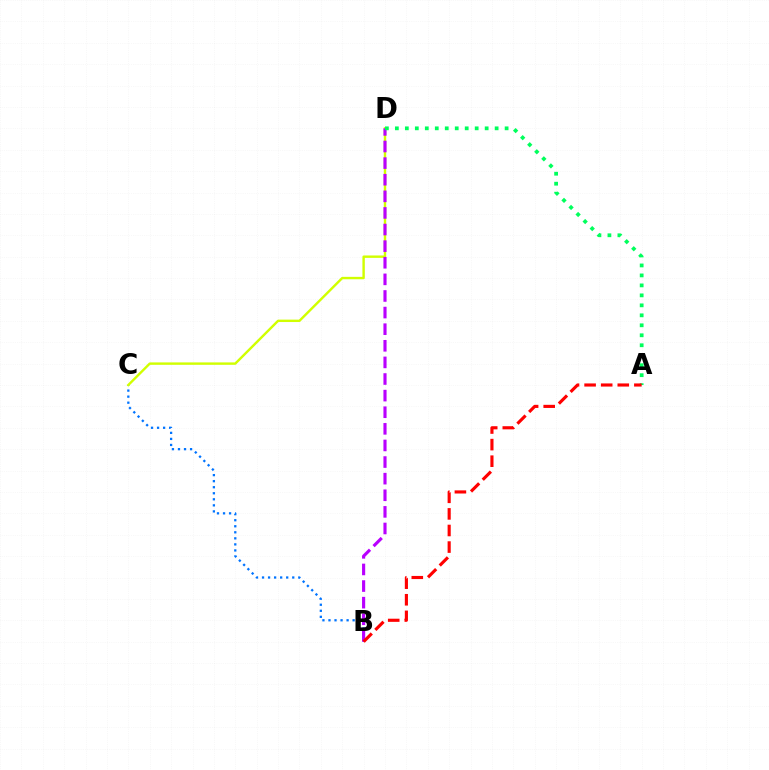{('B', 'C'): [{'color': '#0074ff', 'line_style': 'dotted', 'thickness': 1.64}], ('C', 'D'): [{'color': '#d1ff00', 'line_style': 'solid', 'thickness': 1.73}], ('B', 'D'): [{'color': '#b900ff', 'line_style': 'dashed', 'thickness': 2.26}], ('A', 'D'): [{'color': '#00ff5c', 'line_style': 'dotted', 'thickness': 2.71}], ('A', 'B'): [{'color': '#ff0000', 'line_style': 'dashed', 'thickness': 2.25}]}